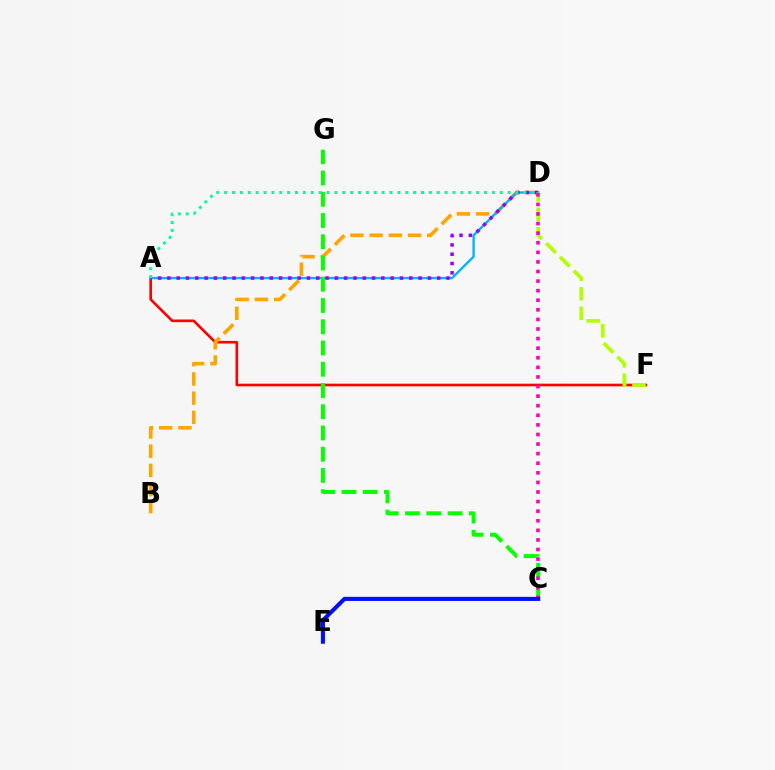{('A', 'F'): [{'color': '#ff0000', 'line_style': 'solid', 'thickness': 1.9}], ('B', 'D'): [{'color': '#ffa500', 'line_style': 'dashed', 'thickness': 2.61}], ('A', 'D'): [{'color': '#00b5ff', 'line_style': 'solid', 'thickness': 1.72}, {'color': '#9b00ff', 'line_style': 'dotted', 'thickness': 2.53}, {'color': '#00ff9d', 'line_style': 'dotted', 'thickness': 2.14}], ('C', 'G'): [{'color': '#08ff00', 'line_style': 'dashed', 'thickness': 2.89}], ('D', 'F'): [{'color': '#b3ff00', 'line_style': 'dashed', 'thickness': 2.65}], ('C', 'D'): [{'color': '#ff00bd', 'line_style': 'dotted', 'thickness': 2.6}], ('C', 'E'): [{'color': '#0010ff', 'line_style': 'solid', 'thickness': 2.94}]}